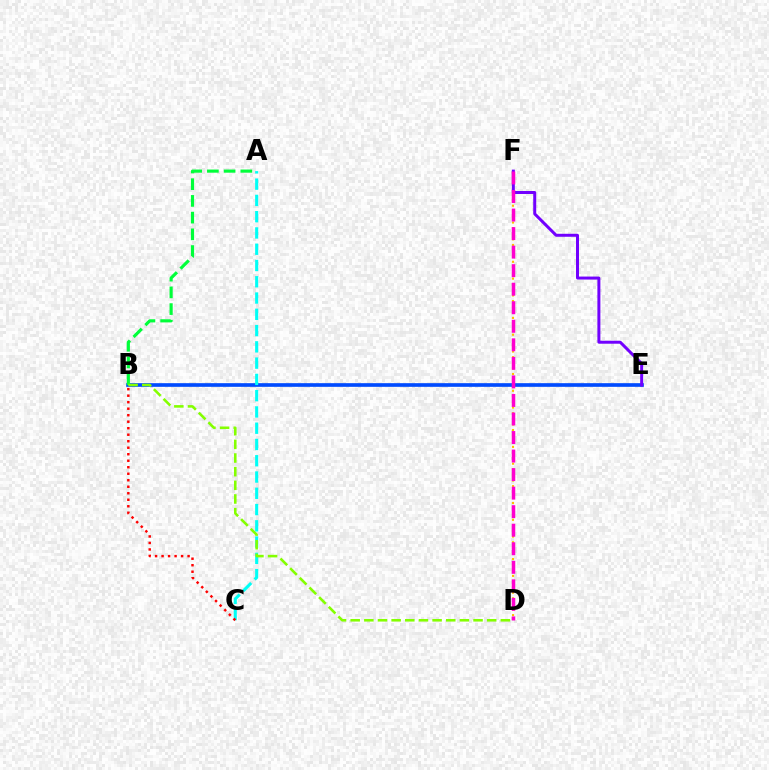{('B', 'E'): [{'color': '#004bff', 'line_style': 'solid', 'thickness': 2.63}], ('A', 'B'): [{'color': '#00ff39', 'line_style': 'dashed', 'thickness': 2.27}], ('D', 'F'): [{'color': '#ffbd00', 'line_style': 'dotted', 'thickness': 1.52}, {'color': '#ff00cf', 'line_style': 'dashed', 'thickness': 2.52}], ('A', 'C'): [{'color': '#00fff6', 'line_style': 'dashed', 'thickness': 2.21}], ('B', 'C'): [{'color': '#ff0000', 'line_style': 'dotted', 'thickness': 1.77}], ('B', 'D'): [{'color': '#84ff00', 'line_style': 'dashed', 'thickness': 1.85}], ('E', 'F'): [{'color': '#7200ff', 'line_style': 'solid', 'thickness': 2.15}]}